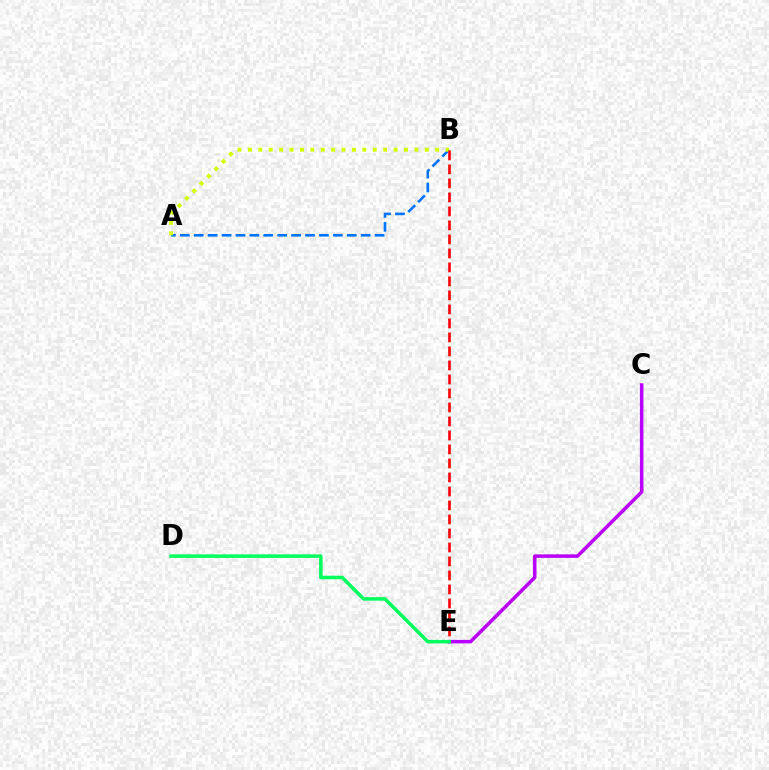{('A', 'B'): [{'color': '#0074ff', 'line_style': 'dashed', 'thickness': 1.89}, {'color': '#d1ff00', 'line_style': 'dotted', 'thickness': 2.83}], ('B', 'E'): [{'color': '#ff0000', 'line_style': 'dashed', 'thickness': 1.9}], ('C', 'E'): [{'color': '#b900ff', 'line_style': 'solid', 'thickness': 2.54}], ('D', 'E'): [{'color': '#00ff5c', 'line_style': 'solid', 'thickness': 2.54}]}